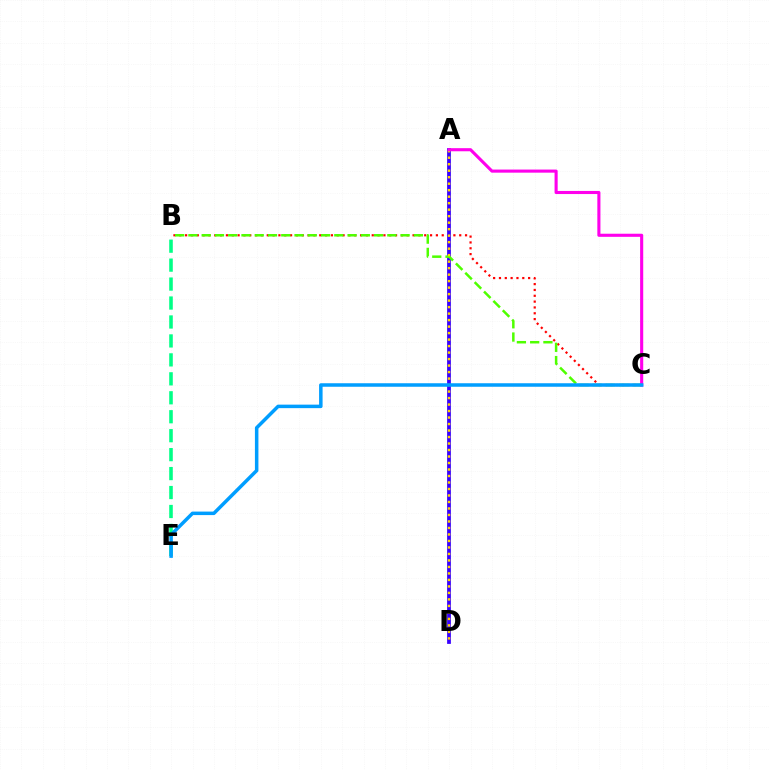{('B', 'E'): [{'color': '#00ff86', 'line_style': 'dashed', 'thickness': 2.57}], ('B', 'C'): [{'color': '#ff0000', 'line_style': 'dotted', 'thickness': 1.58}, {'color': '#4fff00', 'line_style': 'dashed', 'thickness': 1.8}], ('A', 'D'): [{'color': '#3700ff', 'line_style': 'solid', 'thickness': 2.71}, {'color': '#ffd500', 'line_style': 'dotted', 'thickness': 1.76}], ('A', 'C'): [{'color': '#ff00ed', 'line_style': 'solid', 'thickness': 2.23}], ('C', 'E'): [{'color': '#009eff', 'line_style': 'solid', 'thickness': 2.52}]}